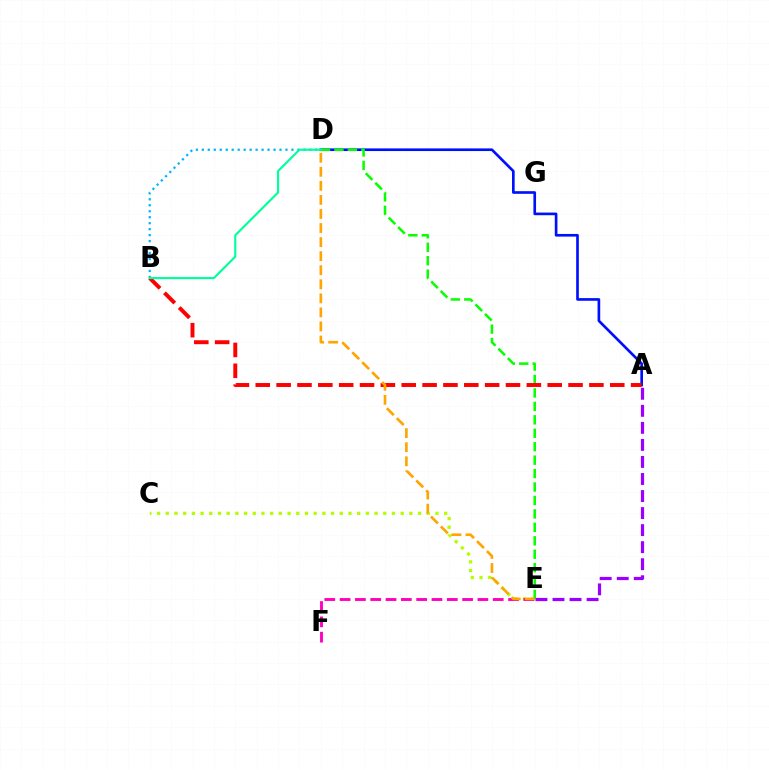{('A', 'D'): [{'color': '#0010ff', 'line_style': 'solid', 'thickness': 1.91}], ('B', 'D'): [{'color': '#00b5ff', 'line_style': 'dotted', 'thickness': 1.62}, {'color': '#00ff9d', 'line_style': 'solid', 'thickness': 1.55}], ('C', 'E'): [{'color': '#b3ff00', 'line_style': 'dotted', 'thickness': 2.36}], ('E', 'F'): [{'color': '#ff00bd', 'line_style': 'dashed', 'thickness': 2.08}], ('D', 'E'): [{'color': '#08ff00', 'line_style': 'dashed', 'thickness': 1.83}, {'color': '#ffa500', 'line_style': 'dashed', 'thickness': 1.91}], ('A', 'B'): [{'color': '#ff0000', 'line_style': 'dashed', 'thickness': 2.83}], ('A', 'E'): [{'color': '#9b00ff', 'line_style': 'dashed', 'thickness': 2.32}]}